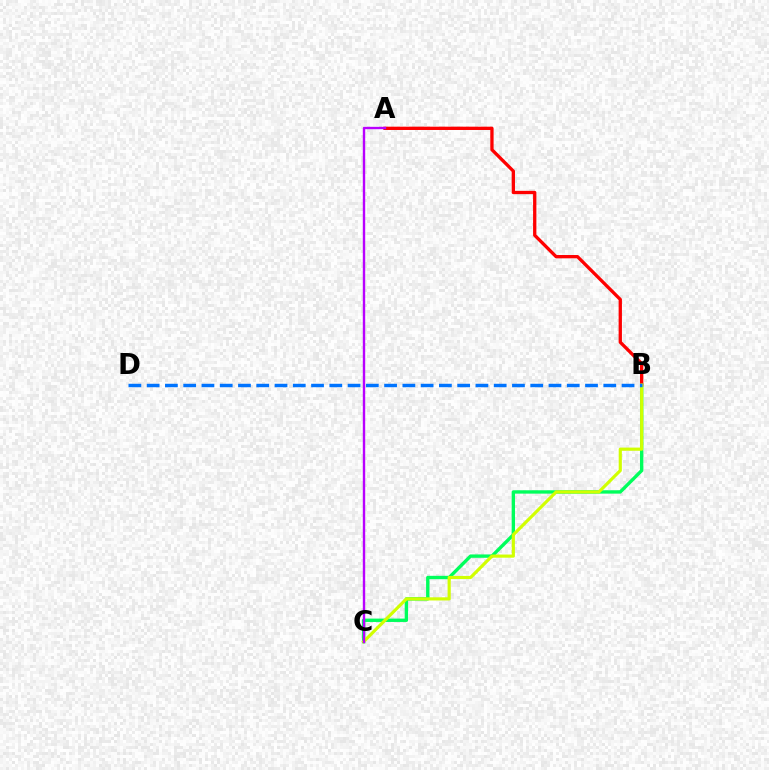{('B', 'C'): [{'color': '#00ff5c', 'line_style': 'solid', 'thickness': 2.42}, {'color': '#d1ff00', 'line_style': 'solid', 'thickness': 2.27}], ('A', 'B'): [{'color': '#ff0000', 'line_style': 'solid', 'thickness': 2.38}], ('B', 'D'): [{'color': '#0074ff', 'line_style': 'dashed', 'thickness': 2.48}], ('A', 'C'): [{'color': '#b900ff', 'line_style': 'solid', 'thickness': 1.72}]}